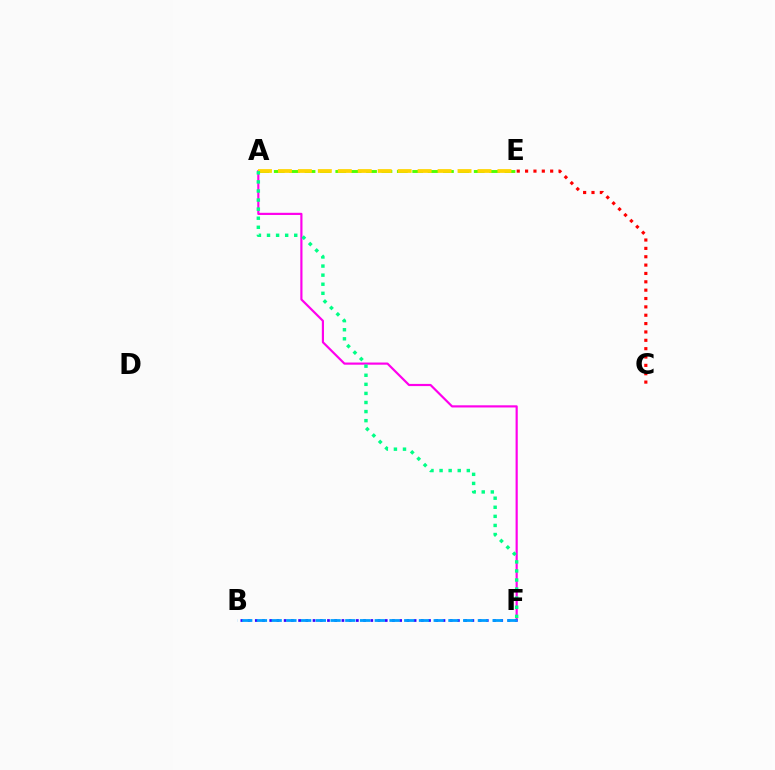{('A', 'F'): [{'color': '#ff00ed', 'line_style': 'solid', 'thickness': 1.57}, {'color': '#00ff86', 'line_style': 'dotted', 'thickness': 2.47}], ('B', 'F'): [{'color': '#3700ff', 'line_style': 'dotted', 'thickness': 1.96}, {'color': '#009eff', 'line_style': 'dashed', 'thickness': 2.0}], ('C', 'E'): [{'color': '#ff0000', 'line_style': 'dotted', 'thickness': 2.27}], ('A', 'E'): [{'color': '#4fff00', 'line_style': 'dashed', 'thickness': 2.09}, {'color': '#ffd500', 'line_style': 'dashed', 'thickness': 2.71}]}